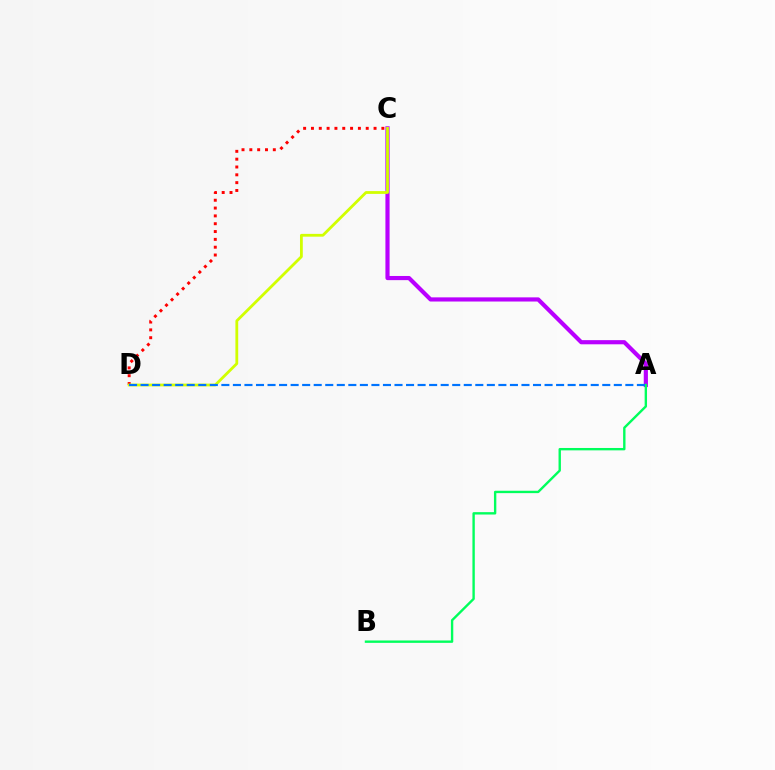{('C', 'D'): [{'color': '#ff0000', 'line_style': 'dotted', 'thickness': 2.13}, {'color': '#d1ff00', 'line_style': 'solid', 'thickness': 2.01}], ('A', 'C'): [{'color': '#b900ff', 'line_style': 'solid', 'thickness': 2.99}], ('A', 'B'): [{'color': '#00ff5c', 'line_style': 'solid', 'thickness': 1.71}], ('A', 'D'): [{'color': '#0074ff', 'line_style': 'dashed', 'thickness': 1.57}]}